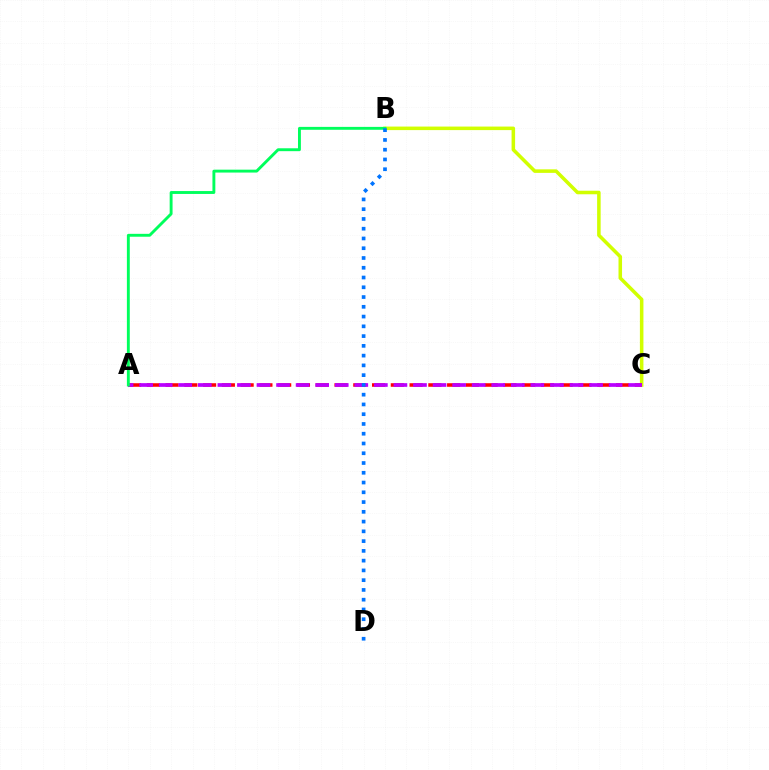{('B', 'C'): [{'color': '#d1ff00', 'line_style': 'solid', 'thickness': 2.55}], ('A', 'C'): [{'color': '#ff0000', 'line_style': 'dashed', 'thickness': 2.55}, {'color': '#b900ff', 'line_style': 'dashed', 'thickness': 2.66}], ('A', 'B'): [{'color': '#00ff5c', 'line_style': 'solid', 'thickness': 2.08}], ('B', 'D'): [{'color': '#0074ff', 'line_style': 'dotted', 'thickness': 2.65}]}